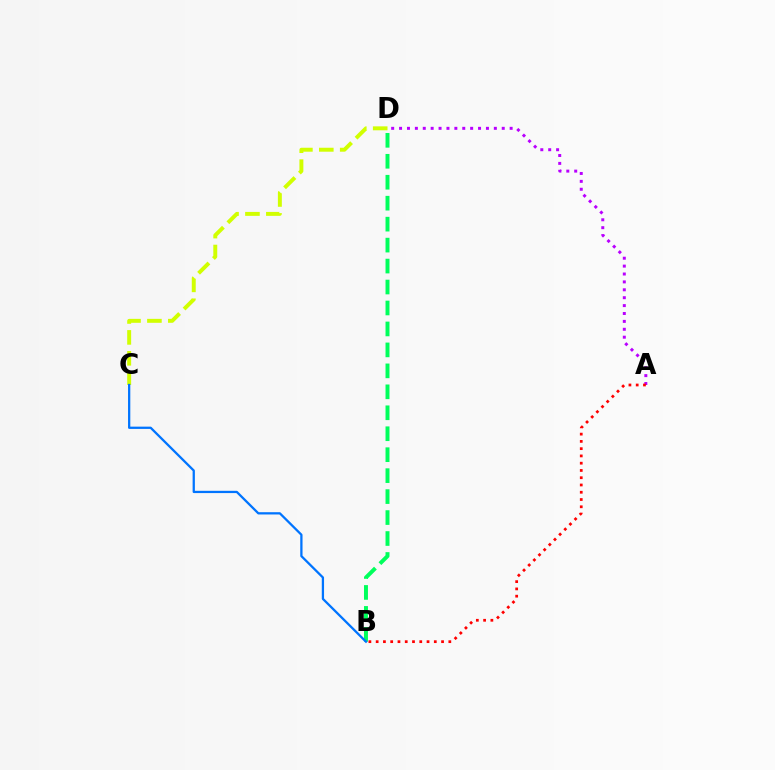{('B', 'D'): [{'color': '#00ff5c', 'line_style': 'dashed', 'thickness': 2.85}], ('C', 'D'): [{'color': '#d1ff00', 'line_style': 'dashed', 'thickness': 2.84}], ('B', 'C'): [{'color': '#0074ff', 'line_style': 'solid', 'thickness': 1.63}], ('A', 'D'): [{'color': '#b900ff', 'line_style': 'dotted', 'thickness': 2.15}], ('A', 'B'): [{'color': '#ff0000', 'line_style': 'dotted', 'thickness': 1.97}]}